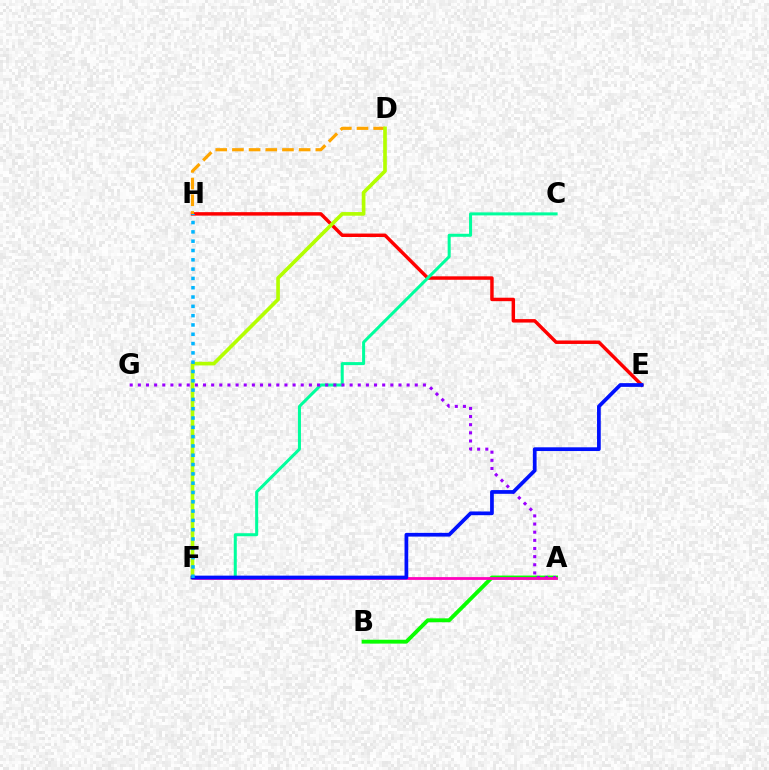{('E', 'H'): [{'color': '#ff0000', 'line_style': 'solid', 'thickness': 2.49}], ('C', 'F'): [{'color': '#00ff9d', 'line_style': 'solid', 'thickness': 2.18}], ('A', 'B'): [{'color': '#08ff00', 'line_style': 'solid', 'thickness': 2.79}], ('A', 'G'): [{'color': '#9b00ff', 'line_style': 'dotted', 'thickness': 2.21}], ('D', 'H'): [{'color': '#ffa500', 'line_style': 'dashed', 'thickness': 2.27}], ('A', 'F'): [{'color': '#ff00bd', 'line_style': 'solid', 'thickness': 2.01}], ('D', 'F'): [{'color': '#b3ff00', 'line_style': 'solid', 'thickness': 2.62}], ('E', 'F'): [{'color': '#0010ff', 'line_style': 'solid', 'thickness': 2.68}], ('F', 'H'): [{'color': '#00b5ff', 'line_style': 'dotted', 'thickness': 2.53}]}